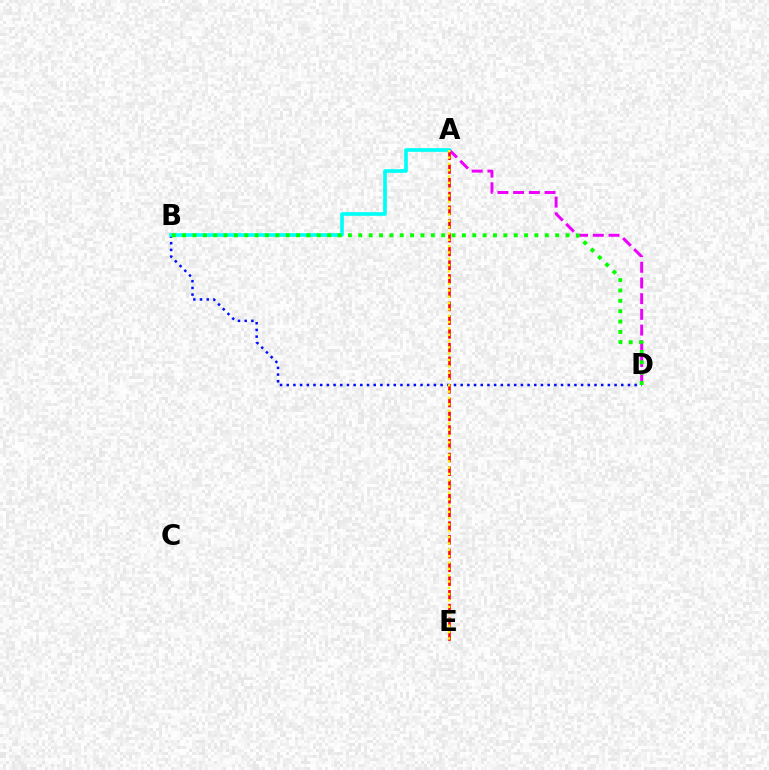{('A', 'D'): [{'color': '#ee00ff', 'line_style': 'dashed', 'thickness': 2.13}], ('B', 'D'): [{'color': '#0010ff', 'line_style': 'dotted', 'thickness': 1.82}, {'color': '#08ff00', 'line_style': 'dotted', 'thickness': 2.82}], ('A', 'E'): [{'color': '#ff0000', 'line_style': 'dashed', 'thickness': 1.87}, {'color': '#fcf500', 'line_style': 'dotted', 'thickness': 1.72}], ('A', 'B'): [{'color': '#00fff6', 'line_style': 'solid', 'thickness': 2.63}]}